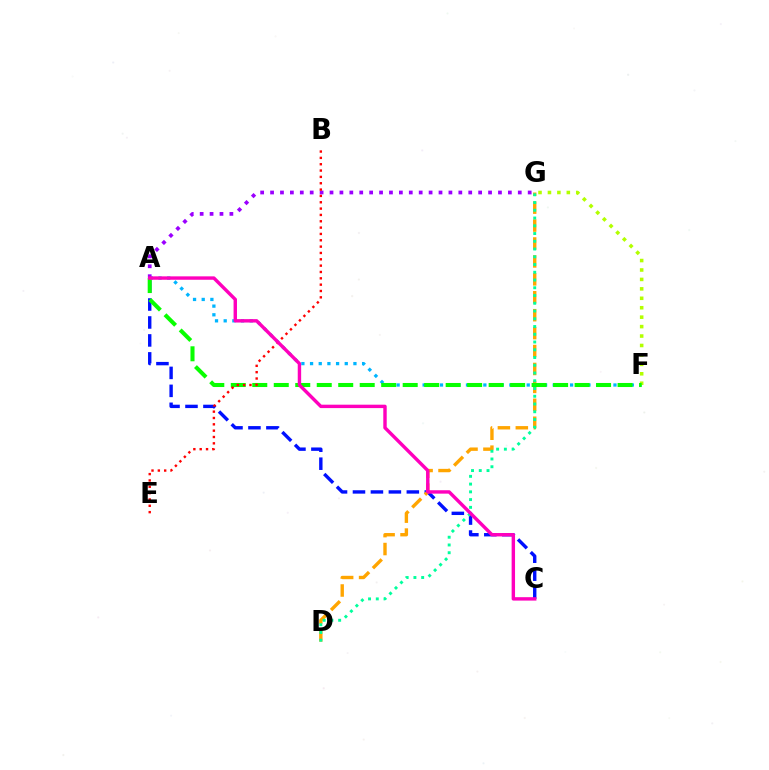{('A', 'C'): [{'color': '#0010ff', 'line_style': 'dashed', 'thickness': 2.44}, {'color': '#ff00bd', 'line_style': 'solid', 'thickness': 2.46}], ('A', 'F'): [{'color': '#00b5ff', 'line_style': 'dotted', 'thickness': 2.36}, {'color': '#08ff00', 'line_style': 'dashed', 'thickness': 2.92}], ('F', 'G'): [{'color': '#b3ff00', 'line_style': 'dotted', 'thickness': 2.56}], ('D', 'G'): [{'color': '#ffa500', 'line_style': 'dashed', 'thickness': 2.44}, {'color': '#00ff9d', 'line_style': 'dotted', 'thickness': 2.11}], ('A', 'G'): [{'color': '#9b00ff', 'line_style': 'dotted', 'thickness': 2.69}], ('B', 'E'): [{'color': '#ff0000', 'line_style': 'dotted', 'thickness': 1.72}]}